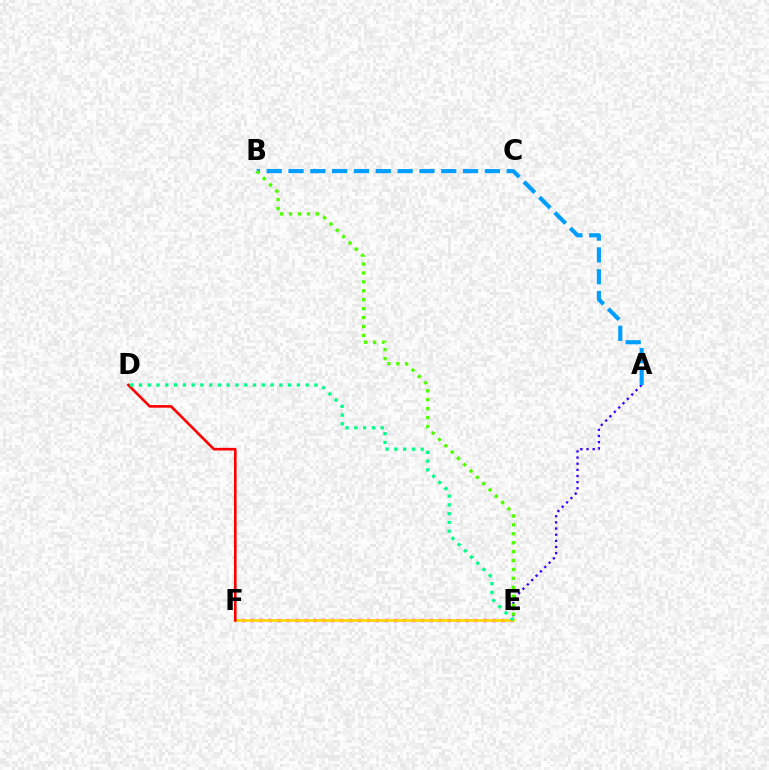{('E', 'F'): [{'color': '#ff00ed', 'line_style': 'dotted', 'thickness': 2.43}, {'color': '#ffd500', 'line_style': 'solid', 'thickness': 1.99}], ('A', 'E'): [{'color': '#3700ff', 'line_style': 'dotted', 'thickness': 1.67}], ('A', 'B'): [{'color': '#009eff', 'line_style': 'dashed', 'thickness': 2.96}], ('B', 'E'): [{'color': '#4fff00', 'line_style': 'dotted', 'thickness': 2.42}], ('D', 'F'): [{'color': '#ff0000', 'line_style': 'solid', 'thickness': 1.89}], ('D', 'E'): [{'color': '#00ff86', 'line_style': 'dotted', 'thickness': 2.38}]}